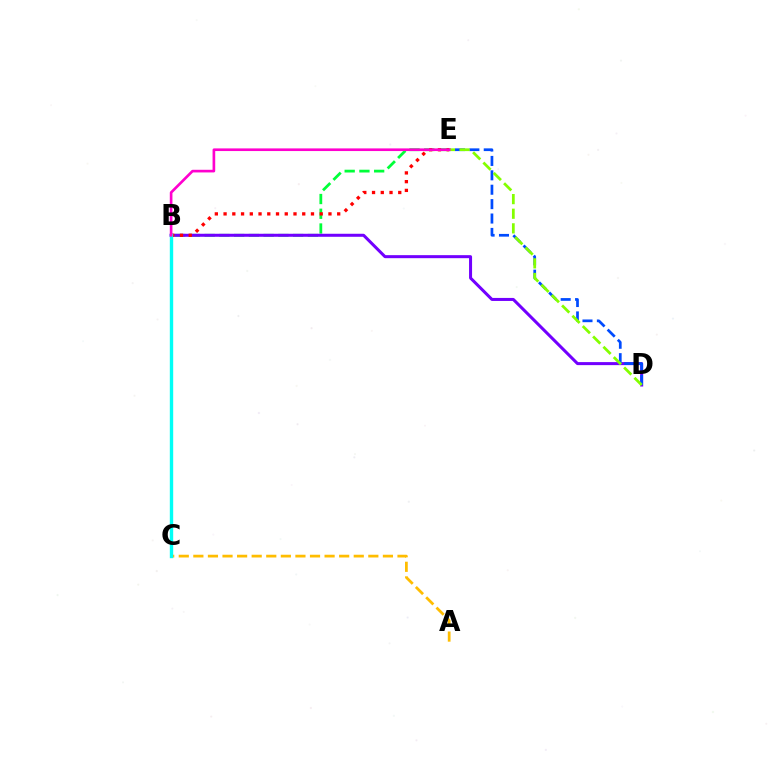{('B', 'E'): [{'color': '#00ff39', 'line_style': 'dashed', 'thickness': 2.0}, {'color': '#ff0000', 'line_style': 'dotted', 'thickness': 2.37}, {'color': '#ff00cf', 'line_style': 'solid', 'thickness': 1.91}], ('A', 'C'): [{'color': '#ffbd00', 'line_style': 'dashed', 'thickness': 1.98}], ('B', 'D'): [{'color': '#7200ff', 'line_style': 'solid', 'thickness': 2.18}], ('D', 'E'): [{'color': '#004bff', 'line_style': 'dashed', 'thickness': 1.96}, {'color': '#84ff00', 'line_style': 'dashed', 'thickness': 1.99}], ('B', 'C'): [{'color': '#00fff6', 'line_style': 'solid', 'thickness': 2.43}]}